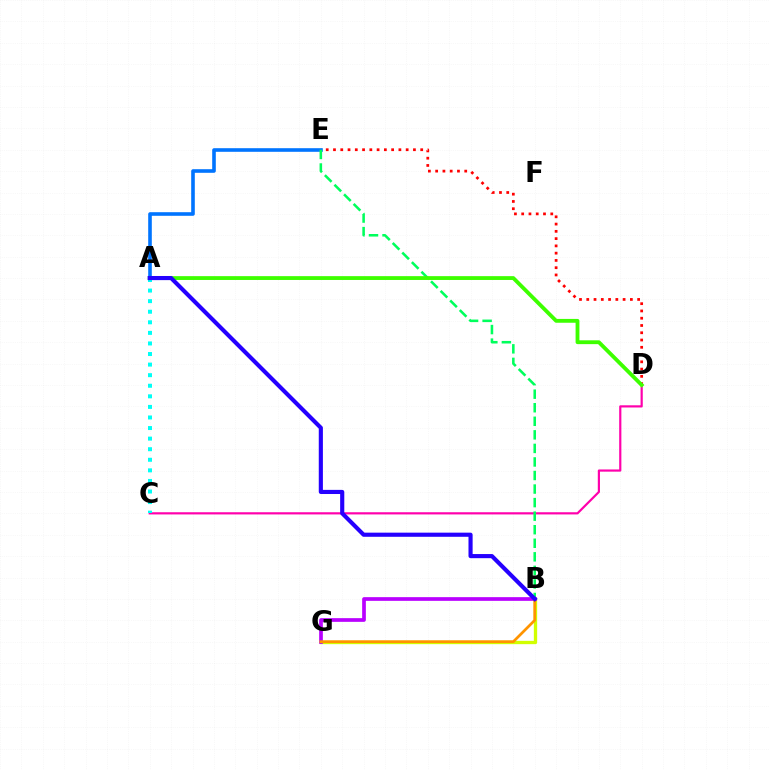{('D', 'E'): [{'color': '#ff0000', 'line_style': 'dotted', 'thickness': 1.97}], ('C', 'D'): [{'color': '#ff00ac', 'line_style': 'solid', 'thickness': 1.58}], ('B', 'G'): [{'color': '#d1ff00', 'line_style': 'solid', 'thickness': 2.39}, {'color': '#b900ff', 'line_style': 'solid', 'thickness': 2.66}, {'color': '#ff9400', 'line_style': 'solid', 'thickness': 1.96}], ('A', 'C'): [{'color': '#00fff6', 'line_style': 'dotted', 'thickness': 2.87}], ('A', 'E'): [{'color': '#0074ff', 'line_style': 'solid', 'thickness': 2.6}], ('B', 'E'): [{'color': '#00ff5c', 'line_style': 'dashed', 'thickness': 1.84}], ('A', 'D'): [{'color': '#3dff00', 'line_style': 'solid', 'thickness': 2.76}], ('A', 'B'): [{'color': '#2500ff', 'line_style': 'solid', 'thickness': 2.97}]}